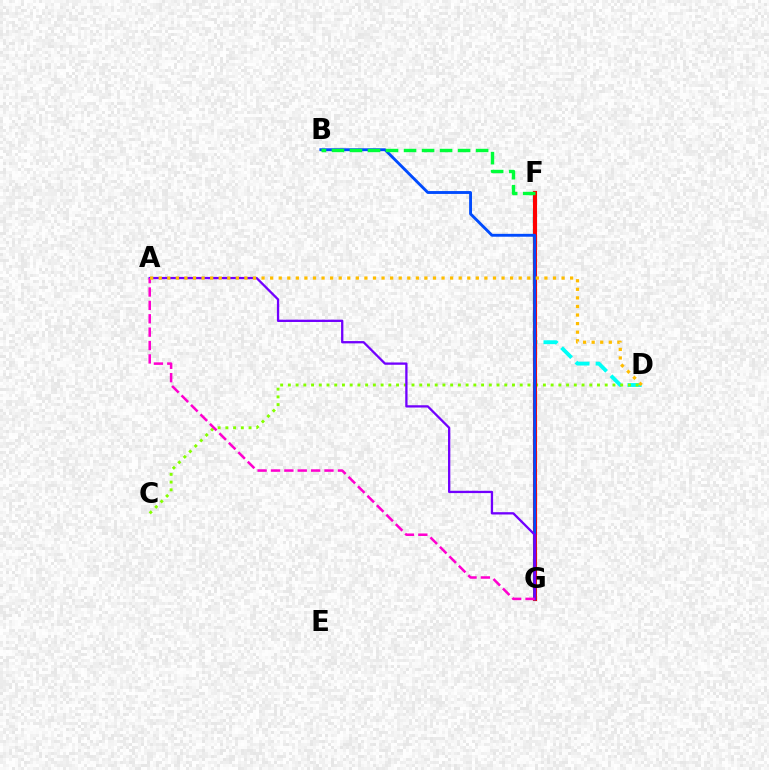{('D', 'F'): [{'color': '#00fff6', 'line_style': 'dashed', 'thickness': 2.76}], ('C', 'D'): [{'color': '#84ff00', 'line_style': 'dotted', 'thickness': 2.1}], ('F', 'G'): [{'color': '#ff0000', 'line_style': 'solid', 'thickness': 2.97}], ('B', 'G'): [{'color': '#004bff', 'line_style': 'solid', 'thickness': 2.07}], ('A', 'G'): [{'color': '#7200ff', 'line_style': 'solid', 'thickness': 1.65}, {'color': '#ff00cf', 'line_style': 'dashed', 'thickness': 1.82}], ('A', 'D'): [{'color': '#ffbd00', 'line_style': 'dotted', 'thickness': 2.33}], ('B', 'F'): [{'color': '#00ff39', 'line_style': 'dashed', 'thickness': 2.45}]}